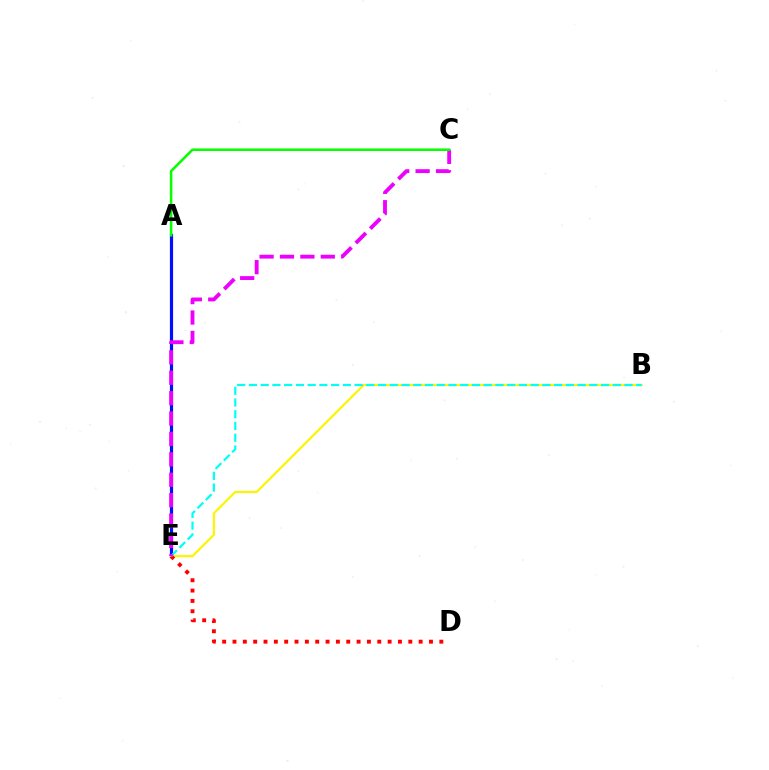{('A', 'E'): [{'color': '#0010ff', 'line_style': 'solid', 'thickness': 2.3}], ('B', 'E'): [{'color': '#fcf500', 'line_style': 'solid', 'thickness': 1.57}, {'color': '#00fff6', 'line_style': 'dashed', 'thickness': 1.59}], ('D', 'E'): [{'color': '#ff0000', 'line_style': 'dotted', 'thickness': 2.81}], ('C', 'E'): [{'color': '#ee00ff', 'line_style': 'dashed', 'thickness': 2.77}], ('A', 'C'): [{'color': '#08ff00', 'line_style': 'solid', 'thickness': 1.84}]}